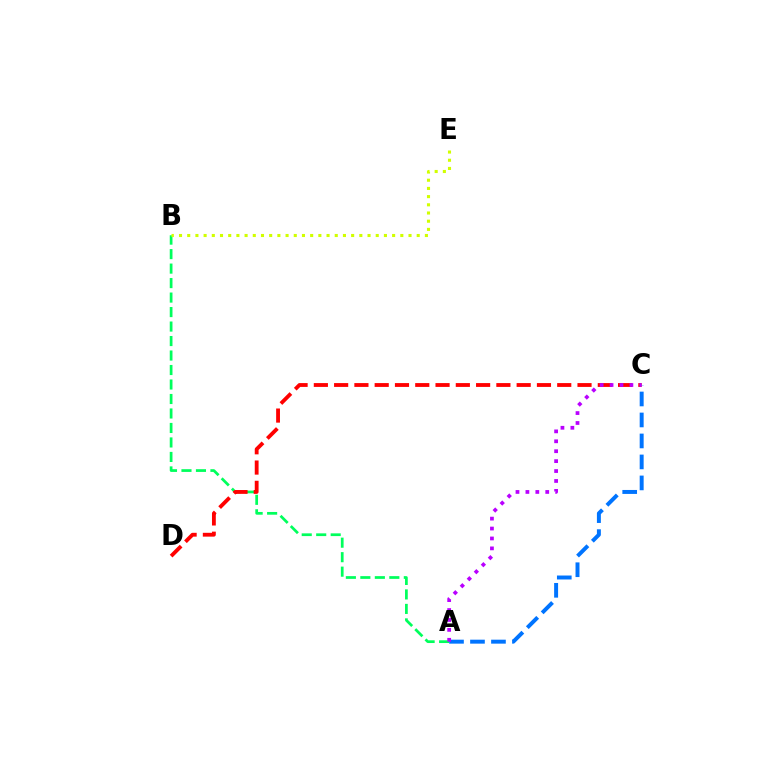{('A', 'B'): [{'color': '#00ff5c', 'line_style': 'dashed', 'thickness': 1.97}], ('C', 'D'): [{'color': '#ff0000', 'line_style': 'dashed', 'thickness': 2.76}], ('A', 'C'): [{'color': '#0074ff', 'line_style': 'dashed', 'thickness': 2.85}, {'color': '#b900ff', 'line_style': 'dotted', 'thickness': 2.7}], ('B', 'E'): [{'color': '#d1ff00', 'line_style': 'dotted', 'thickness': 2.23}]}